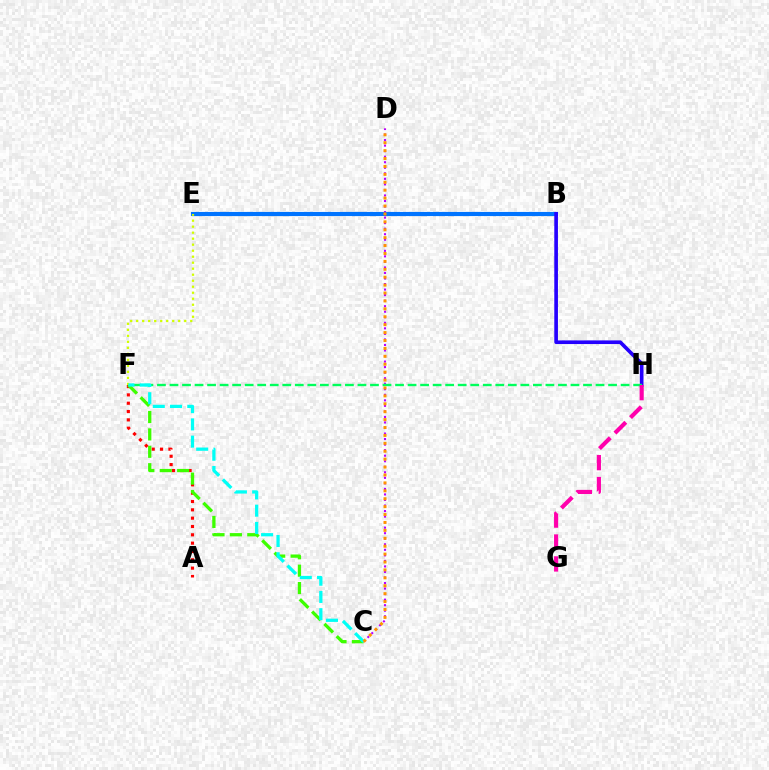{('C', 'D'): [{'color': '#b900ff', 'line_style': 'dotted', 'thickness': 1.5}, {'color': '#ff9400', 'line_style': 'dotted', 'thickness': 2.15}], ('B', 'E'): [{'color': '#0074ff', 'line_style': 'solid', 'thickness': 2.98}], ('A', 'F'): [{'color': '#ff0000', 'line_style': 'dotted', 'thickness': 2.26}], ('B', 'H'): [{'color': '#2500ff', 'line_style': 'solid', 'thickness': 2.63}], ('C', 'F'): [{'color': '#3dff00', 'line_style': 'dashed', 'thickness': 2.36}, {'color': '#00fff6', 'line_style': 'dashed', 'thickness': 2.34}], ('F', 'H'): [{'color': '#00ff5c', 'line_style': 'dashed', 'thickness': 1.7}], ('E', 'F'): [{'color': '#d1ff00', 'line_style': 'dotted', 'thickness': 1.63}], ('G', 'H'): [{'color': '#ff00ac', 'line_style': 'dashed', 'thickness': 2.98}]}